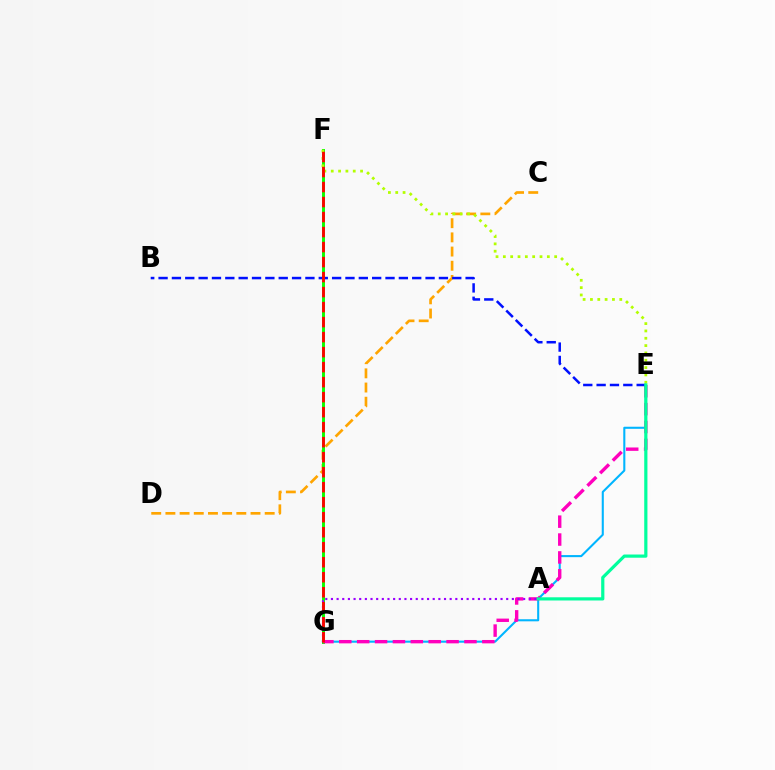{('E', 'G'): [{'color': '#00b5ff', 'line_style': 'solid', 'thickness': 1.5}, {'color': '#ff00bd', 'line_style': 'dashed', 'thickness': 2.43}], ('C', 'D'): [{'color': '#ffa500', 'line_style': 'dashed', 'thickness': 1.93}], ('F', 'G'): [{'color': '#08ff00', 'line_style': 'solid', 'thickness': 2.11}, {'color': '#ff0000', 'line_style': 'dashed', 'thickness': 2.04}], ('E', 'F'): [{'color': '#b3ff00', 'line_style': 'dotted', 'thickness': 1.99}], ('A', 'G'): [{'color': '#9b00ff', 'line_style': 'dotted', 'thickness': 1.54}], ('B', 'E'): [{'color': '#0010ff', 'line_style': 'dashed', 'thickness': 1.81}], ('A', 'E'): [{'color': '#00ff9d', 'line_style': 'solid', 'thickness': 2.3}]}